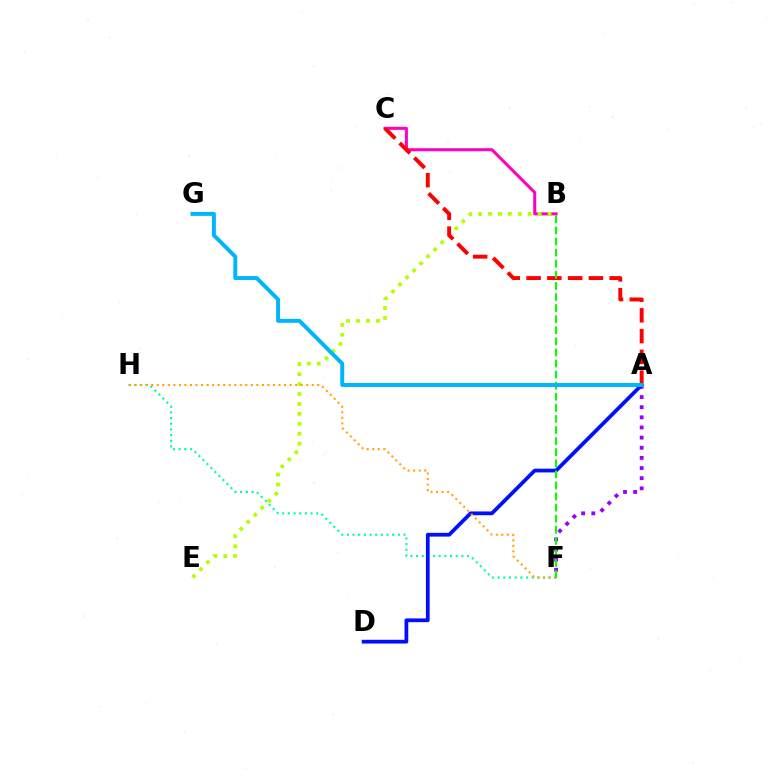{('A', 'F'): [{'color': '#9b00ff', 'line_style': 'dotted', 'thickness': 2.76}], ('B', 'C'): [{'color': '#ff00bd', 'line_style': 'solid', 'thickness': 2.19}], ('F', 'H'): [{'color': '#00ff9d', 'line_style': 'dotted', 'thickness': 1.54}, {'color': '#ffa500', 'line_style': 'dotted', 'thickness': 1.5}], ('A', 'D'): [{'color': '#0010ff', 'line_style': 'solid', 'thickness': 2.71}], ('B', 'E'): [{'color': '#b3ff00', 'line_style': 'dotted', 'thickness': 2.7}], ('A', 'C'): [{'color': '#ff0000', 'line_style': 'dashed', 'thickness': 2.82}], ('B', 'F'): [{'color': '#08ff00', 'line_style': 'dashed', 'thickness': 1.51}], ('A', 'G'): [{'color': '#00b5ff', 'line_style': 'solid', 'thickness': 2.85}]}